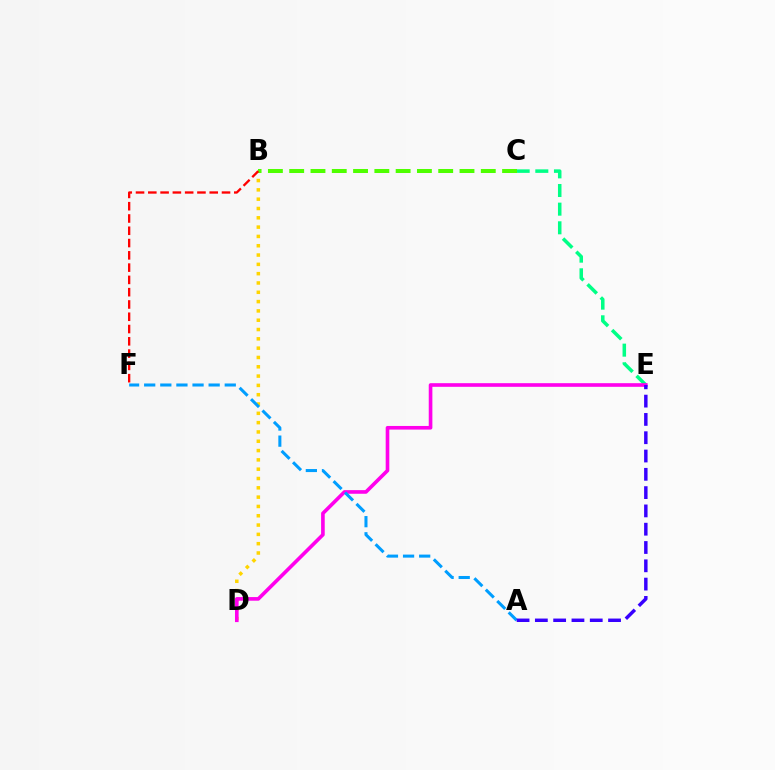{('B', 'D'): [{'color': '#ffd500', 'line_style': 'dotted', 'thickness': 2.53}], ('C', 'E'): [{'color': '#00ff86', 'line_style': 'dashed', 'thickness': 2.53}], ('B', 'C'): [{'color': '#4fff00', 'line_style': 'dashed', 'thickness': 2.89}], ('D', 'E'): [{'color': '#ff00ed', 'line_style': 'solid', 'thickness': 2.61}], ('A', 'F'): [{'color': '#009eff', 'line_style': 'dashed', 'thickness': 2.19}], ('B', 'F'): [{'color': '#ff0000', 'line_style': 'dashed', 'thickness': 1.67}], ('A', 'E'): [{'color': '#3700ff', 'line_style': 'dashed', 'thickness': 2.49}]}